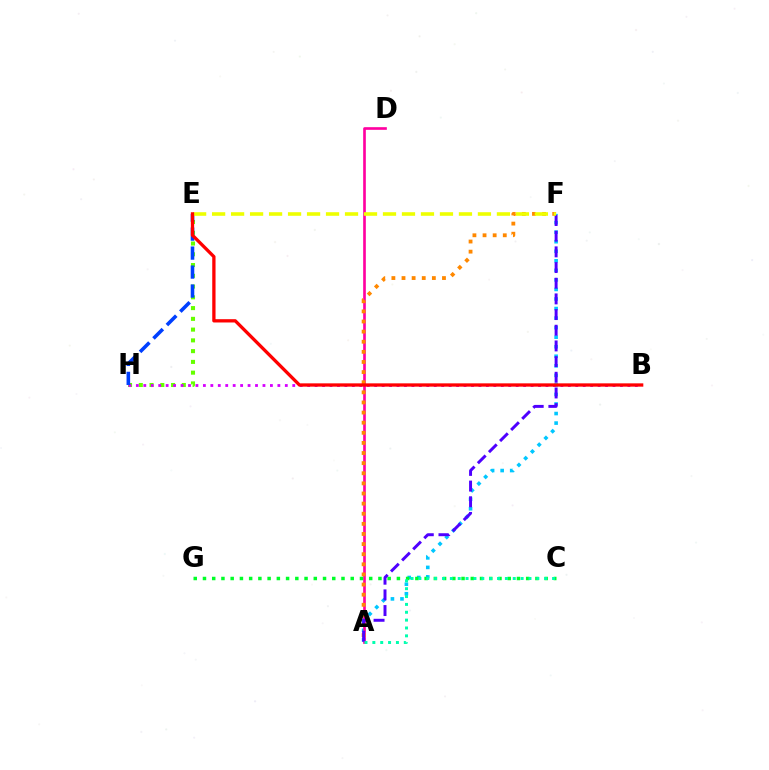{('A', 'F'): [{'color': '#00c7ff', 'line_style': 'dotted', 'thickness': 2.59}, {'color': '#ff8800', 'line_style': 'dotted', 'thickness': 2.75}, {'color': '#4f00ff', 'line_style': 'dashed', 'thickness': 2.13}], ('A', 'D'): [{'color': '#ff00a0', 'line_style': 'solid', 'thickness': 1.91}], ('E', 'H'): [{'color': '#66ff00', 'line_style': 'dotted', 'thickness': 2.92}, {'color': '#003fff', 'line_style': 'dashed', 'thickness': 2.58}], ('C', 'G'): [{'color': '#00ff27', 'line_style': 'dotted', 'thickness': 2.51}], ('B', 'H'): [{'color': '#d600ff', 'line_style': 'dotted', 'thickness': 2.02}], ('E', 'F'): [{'color': '#eeff00', 'line_style': 'dashed', 'thickness': 2.58}], ('B', 'E'): [{'color': '#ff0000', 'line_style': 'solid', 'thickness': 2.37}], ('A', 'C'): [{'color': '#00ffaf', 'line_style': 'dotted', 'thickness': 2.14}]}